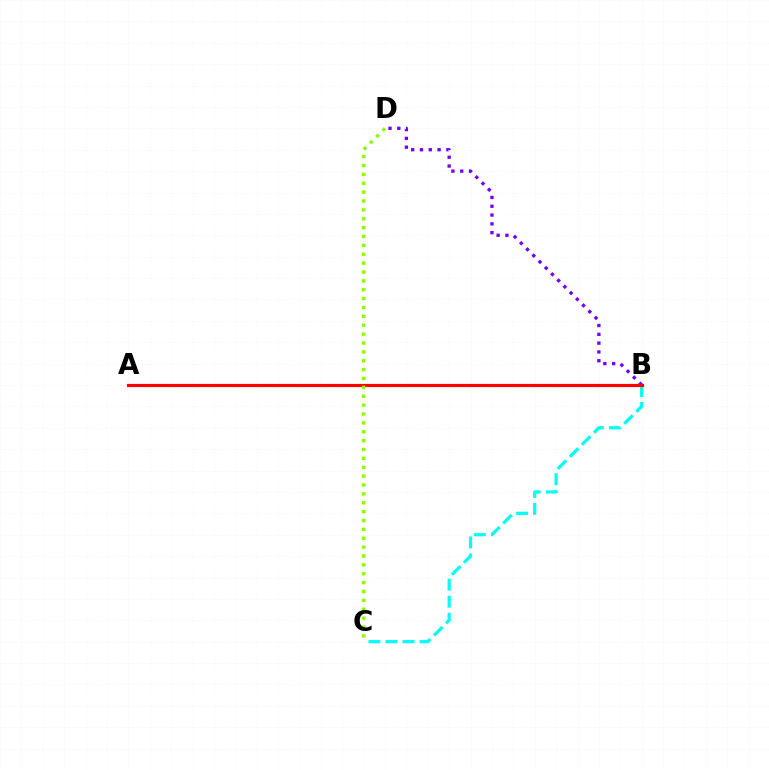{('B', 'C'): [{'color': '#00fff6', 'line_style': 'dashed', 'thickness': 2.31}], ('B', 'D'): [{'color': '#7200ff', 'line_style': 'dotted', 'thickness': 2.39}], ('A', 'B'): [{'color': '#ff0000', 'line_style': 'solid', 'thickness': 2.28}], ('C', 'D'): [{'color': '#84ff00', 'line_style': 'dotted', 'thickness': 2.41}]}